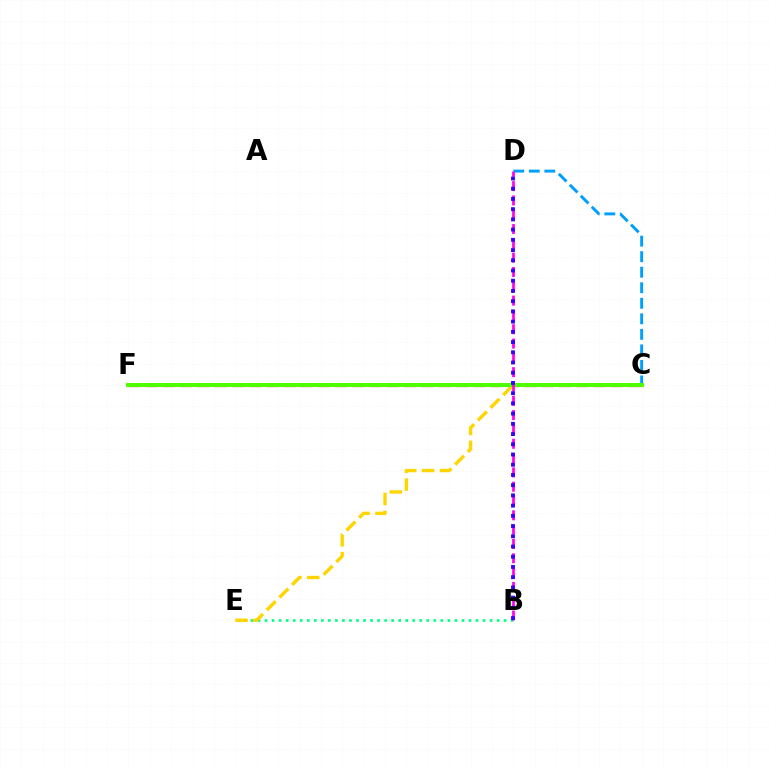{('B', 'E'): [{'color': '#00ff86', 'line_style': 'dotted', 'thickness': 1.91}], ('C', 'F'): [{'color': '#ff0000', 'line_style': 'dashed', 'thickness': 2.34}, {'color': '#4fff00', 'line_style': 'solid', 'thickness': 2.9}], ('C', 'E'): [{'color': '#ffd500', 'line_style': 'dashed', 'thickness': 2.43}], ('C', 'D'): [{'color': '#009eff', 'line_style': 'dashed', 'thickness': 2.11}], ('B', 'D'): [{'color': '#ff00ed', 'line_style': 'dashed', 'thickness': 1.94}, {'color': '#3700ff', 'line_style': 'dotted', 'thickness': 2.78}]}